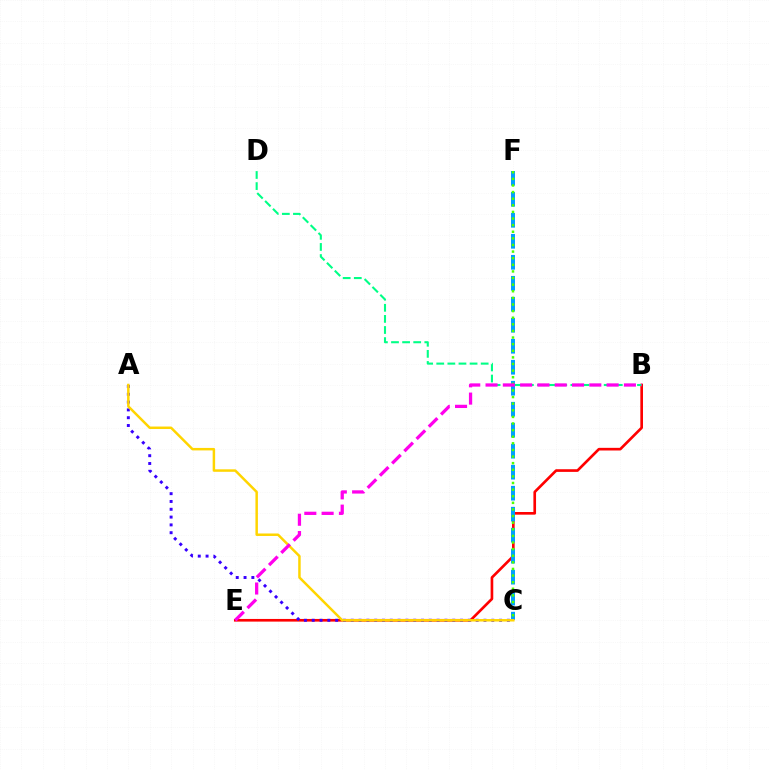{('B', 'E'): [{'color': '#ff0000', 'line_style': 'solid', 'thickness': 1.91}, {'color': '#ff00ed', 'line_style': 'dashed', 'thickness': 2.35}], ('A', 'C'): [{'color': '#3700ff', 'line_style': 'dotted', 'thickness': 2.12}, {'color': '#ffd500', 'line_style': 'solid', 'thickness': 1.79}], ('C', 'F'): [{'color': '#009eff', 'line_style': 'dashed', 'thickness': 2.85}, {'color': '#4fff00', 'line_style': 'dotted', 'thickness': 1.8}], ('B', 'D'): [{'color': '#00ff86', 'line_style': 'dashed', 'thickness': 1.51}]}